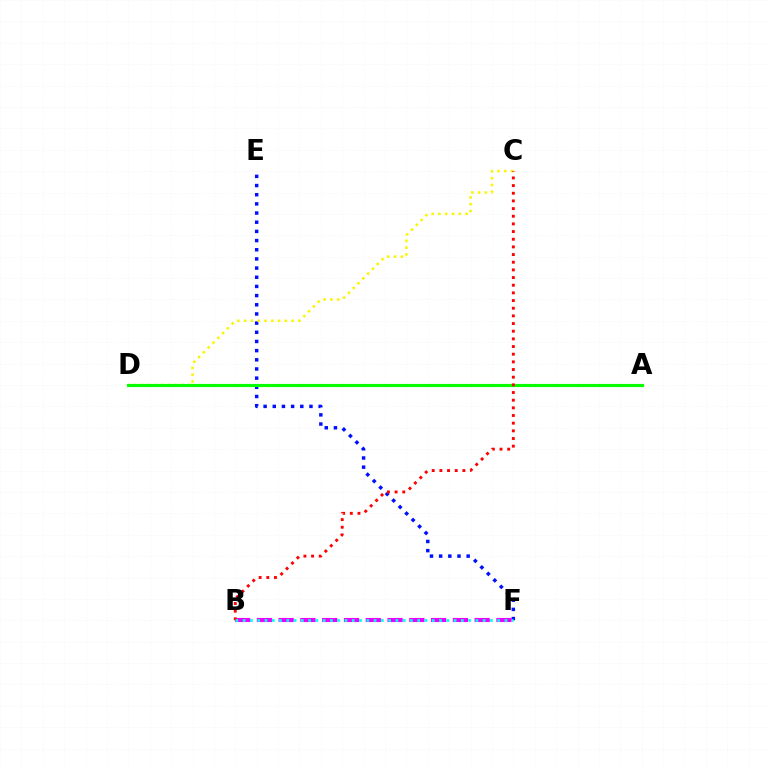{('E', 'F'): [{'color': '#0010ff', 'line_style': 'dotted', 'thickness': 2.49}], ('C', 'D'): [{'color': '#fcf500', 'line_style': 'dotted', 'thickness': 1.84}], ('A', 'D'): [{'color': '#08ff00', 'line_style': 'solid', 'thickness': 2.26}], ('B', 'F'): [{'color': '#ee00ff', 'line_style': 'dashed', 'thickness': 2.96}, {'color': '#00fff6', 'line_style': 'dotted', 'thickness': 1.98}], ('B', 'C'): [{'color': '#ff0000', 'line_style': 'dotted', 'thickness': 2.08}]}